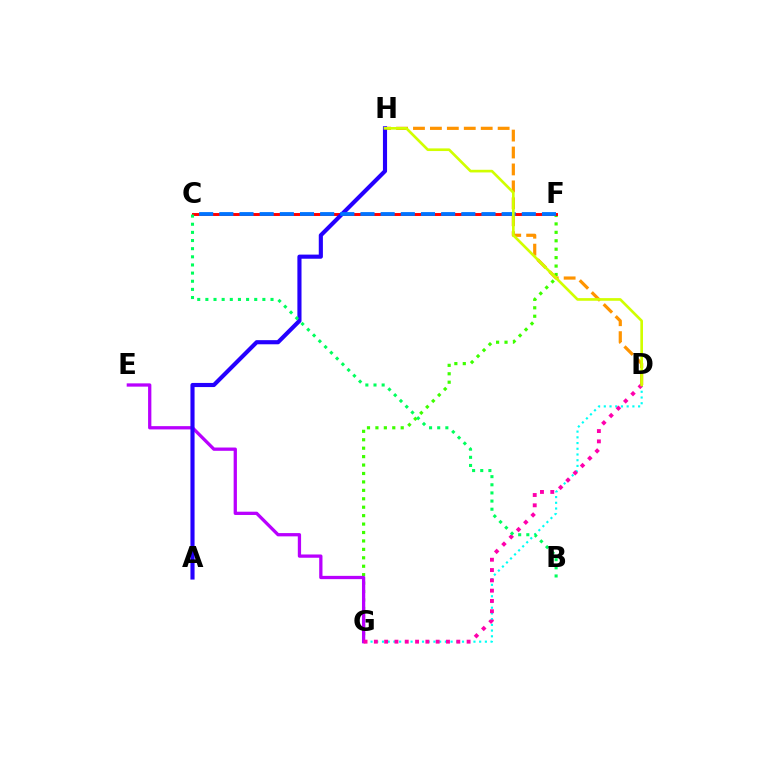{('F', 'G'): [{'color': '#3dff00', 'line_style': 'dotted', 'thickness': 2.29}], ('C', 'F'): [{'color': '#ff0000', 'line_style': 'solid', 'thickness': 2.12}, {'color': '#0074ff', 'line_style': 'dashed', 'thickness': 2.74}], ('D', 'G'): [{'color': '#00fff6', 'line_style': 'dotted', 'thickness': 1.55}, {'color': '#ff00ac', 'line_style': 'dotted', 'thickness': 2.8}], ('D', 'H'): [{'color': '#ff9400', 'line_style': 'dashed', 'thickness': 2.3}, {'color': '#d1ff00', 'line_style': 'solid', 'thickness': 1.91}], ('E', 'G'): [{'color': '#b900ff', 'line_style': 'solid', 'thickness': 2.36}], ('A', 'H'): [{'color': '#2500ff', 'line_style': 'solid', 'thickness': 2.97}], ('B', 'C'): [{'color': '#00ff5c', 'line_style': 'dotted', 'thickness': 2.21}]}